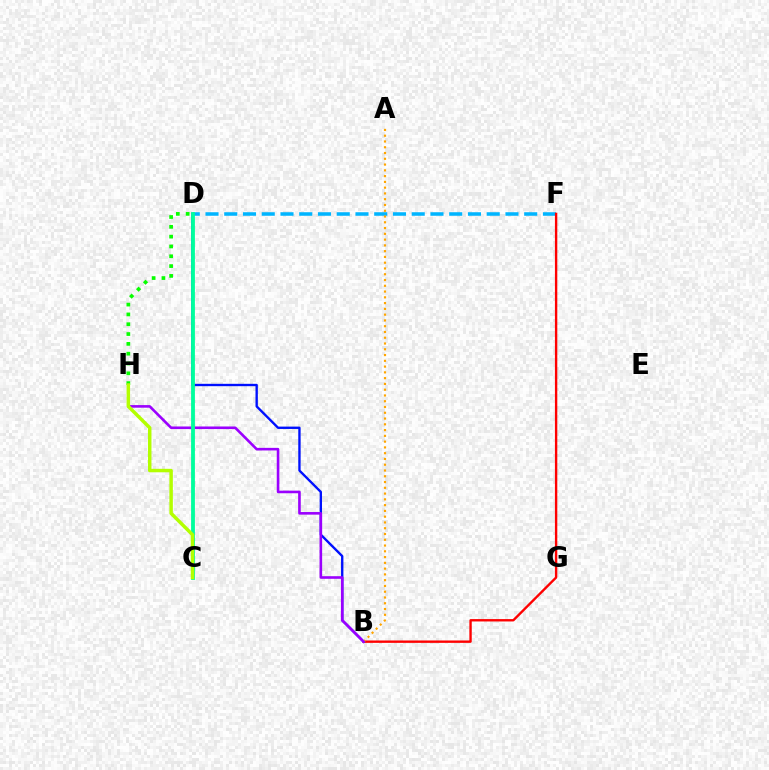{('D', 'F'): [{'color': '#00b5ff', 'line_style': 'dashed', 'thickness': 2.55}], ('B', 'F'): [{'color': '#ff0000', 'line_style': 'solid', 'thickness': 1.71}], ('B', 'D'): [{'color': '#0010ff', 'line_style': 'solid', 'thickness': 1.7}], ('D', 'H'): [{'color': '#08ff00', 'line_style': 'dotted', 'thickness': 2.67}], ('A', 'B'): [{'color': '#ffa500', 'line_style': 'dotted', 'thickness': 1.57}], ('B', 'H'): [{'color': '#9b00ff', 'line_style': 'solid', 'thickness': 1.88}], ('C', 'D'): [{'color': '#ff00bd', 'line_style': 'dashed', 'thickness': 1.54}, {'color': '#00ff9d', 'line_style': 'solid', 'thickness': 2.74}], ('C', 'H'): [{'color': '#b3ff00', 'line_style': 'solid', 'thickness': 2.5}]}